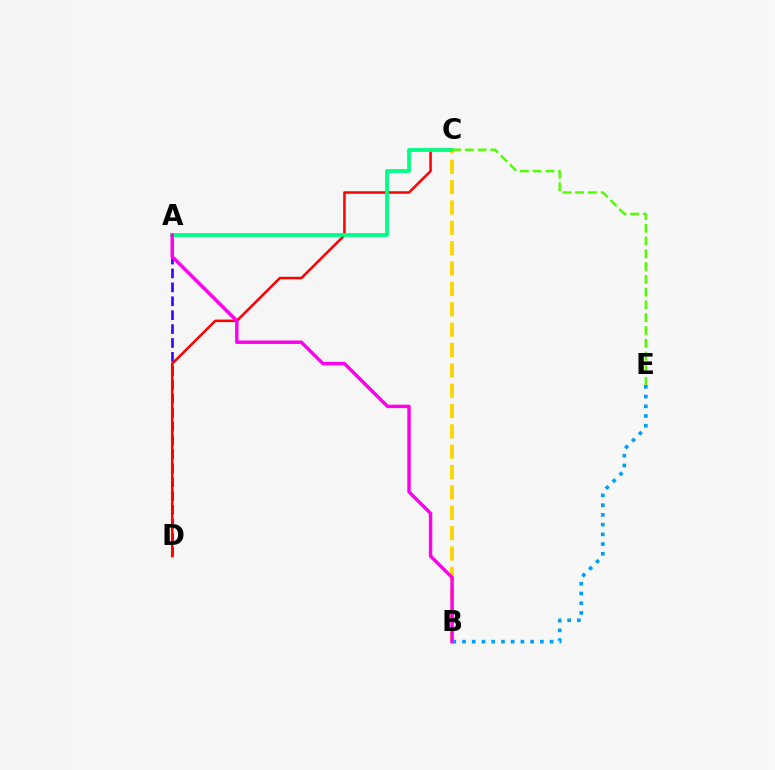{('A', 'D'): [{'color': '#3700ff', 'line_style': 'dashed', 'thickness': 1.89}], ('B', 'E'): [{'color': '#009eff', 'line_style': 'dotted', 'thickness': 2.64}], ('B', 'C'): [{'color': '#ffd500', 'line_style': 'dashed', 'thickness': 2.77}], ('C', 'D'): [{'color': '#ff0000', 'line_style': 'solid', 'thickness': 1.82}], ('A', 'C'): [{'color': '#00ff86', 'line_style': 'solid', 'thickness': 2.74}], ('A', 'B'): [{'color': '#ff00ed', 'line_style': 'solid', 'thickness': 2.47}], ('C', 'E'): [{'color': '#4fff00', 'line_style': 'dashed', 'thickness': 1.74}]}